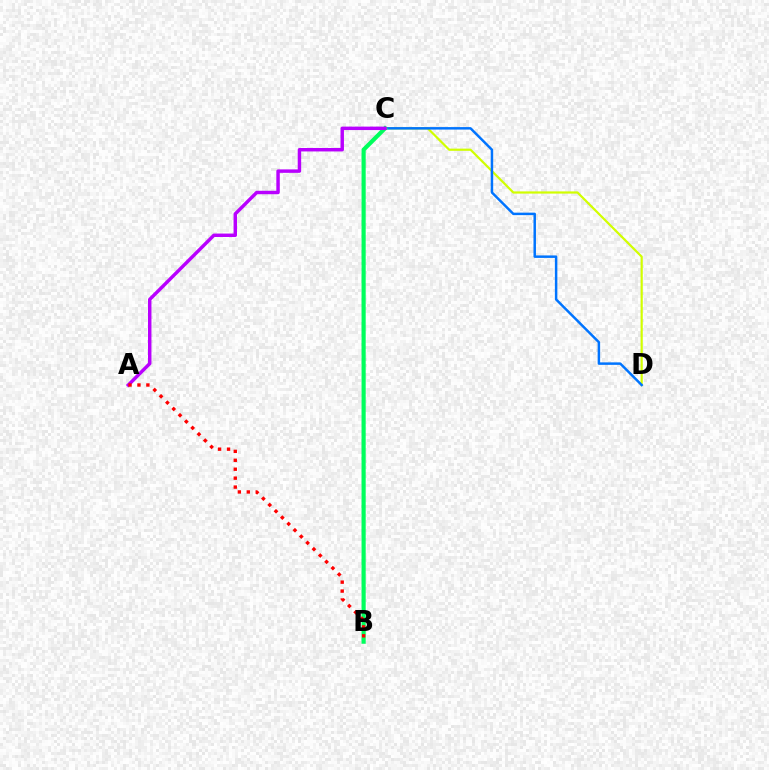{('C', 'D'): [{'color': '#d1ff00', 'line_style': 'solid', 'thickness': 1.59}, {'color': '#0074ff', 'line_style': 'solid', 'thickness': 1.79}], ('B', 'C'): [{'color': '#00ff5c', 'line_style': 'solid', 'thickness': 2.99}], ('A', 'C'): [{'color': '#b900ff', 'line_style': 'solid', 'thickness': 2.48}], ('A', 'B'): [{'color': '#ff0000', 'line_style': 'dotted', 'thickness': 2.43}]}